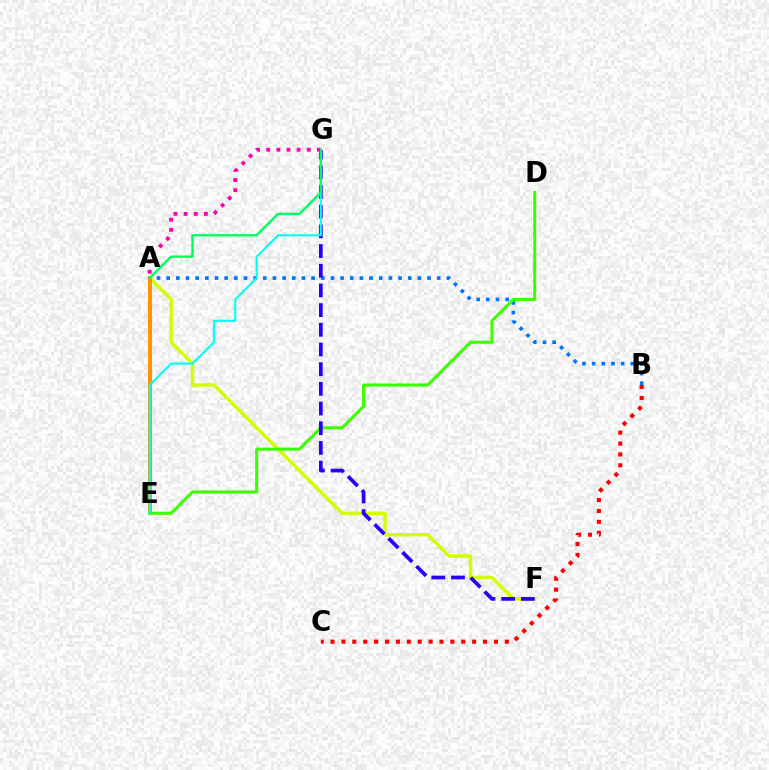{('A', 'G'): [{'color': '#ff00ac', 'line_style': 'dotted', 'thickness': 2.76}, {'color': '#00ff5c', 'line_style': 'solid', 'thickness': 1.72}], ('A', 'E'): [{'color': '#b900ff', 'line_style': 'dashed', 'thickness': 1.99}, {'color': '#ff9400', 'line_style': 'solid', 'thickness': 2.88}], ('A', 'B'): [{'color': '#0074ff', 'line_style': 'dotted', 'thickness': 2.62}], ('B', 'C'): [{'color': '#ff0000', 'line_style': 'dotted', 'thickness': 2.96}], ('A', 'F'): [{'color': '#d1ff00', 'line_style': 'solid', 'thickness': 2.49}], ('D', 'E'): [{'color': '#3dff00', 'line_style': 'solid', 'thickness': 2.22}], ('F', 'G'): [{'color': '#2500ff', 'line_style': 'dashed', 'thickness': 2.67}], ('E', 'G'): [{'color': '#00fff6', 'line_style': 'solid', 'thickness': 1.51}]}